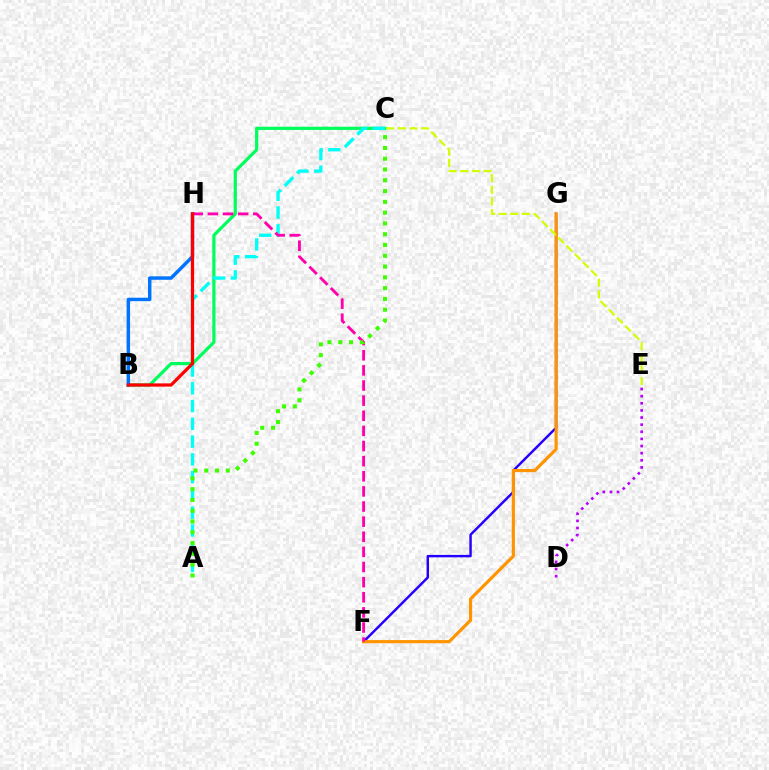{('B', 'C'): [{'color': '#00ff5c', 'line_style': 'solid', 'thickness': 2.31}], ('B', 'H'): [{'color': '#0074ff', 'line_style': 'solid', 'thickness': 2.49}, {'color': '#ff0000', 'line_style': 'solid', 'thickness': 2.33}], ('A', 'C'): [{'color': '#00fff6', 'line_style': 'dashed', 'thickness': 2.41}, {'color': '#3dff00', 'line_style': 'dotted', 'thickness': 2.93}], ('D', 'E'): [{'color': '#b900ff', 'line_style': 'dotted', 'thickness': 1.94}], ('F', 'G'): [{'color': '#2500ff', 'line_style': 'solid', 'thickness': 1.76}, {'color': '#ff9400', 'line_style': 'solid', 'thickness': 2.28}], ('F', 'H'): [{'color': '#ff00ac', 'line_style': 'dashed', 'thickness': 2.05}], ('C', 'E'): [{'color': '#d1ff00', 'line_style': 'dashed', 'thickness': 1.57}]}